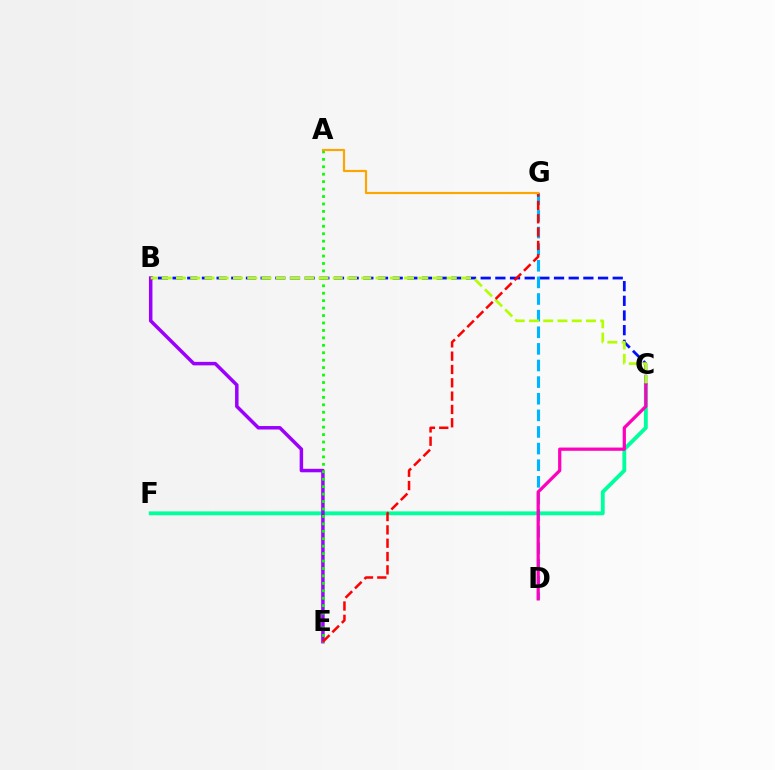{('C', 'F'): [{'color': '#00ff9d', 'line_style': 'solid', 'thickness': 2.77}], ('B', 'C'): [{'color': '#0010ff', 'line_style': 'dashed', 'thickness': 1.99}, {'color': '#b3ff00', 'line_style': 'dashed', 'thickness': 1.94}], ('B', 'E'): [{'color': '#9b00ff', 'line_style': 'solid', 'thickness': 2.51}], ('A', 'E'): [{'color': '#08ff00', 'line_style': 'dotted', 'thickness': 2.02}], ('D', 'G'): [{'color': '#00b5ff', 'line_style': 'dashed', 'thickness': 2.26}], ('E', 'G'): [{'color': '#ff0000', 'line_style': 'dashed', 'thickness': 1.81}], ('C', 'D'): [{'color': '#ff00bd', 'line_style': 'solid', 'thickness': 2.32}], ('A', 'G'): [{'color': '#ffa500', 'line_style': 'solid', 'thickness': 1.56}]}